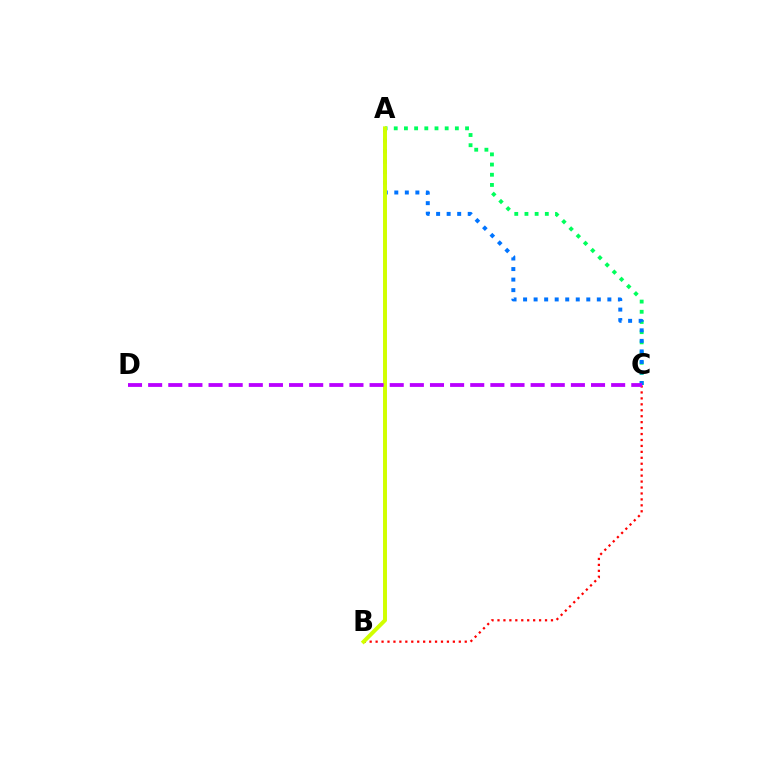{('A', 'C'): [{'color': '#00ff5c', 'line_style': 'dotted', 'thickness': 2.77}, {'color': '#0074ff', 'line_style': 'dotted', 'thickness': 2.86}], ('B', 'C'): [{'color': '#ff0000', 'line_style': 'dotted', 'thickness': 1.61}], ('A', 'B'): [{'color': '#d1ff00', 'line_style': 'solid', 'thickness': 2.84}], ('C', 'D'): [{'color': '#b900ff', 'line_style': 'dashed', 'thickness': 2.73}]}